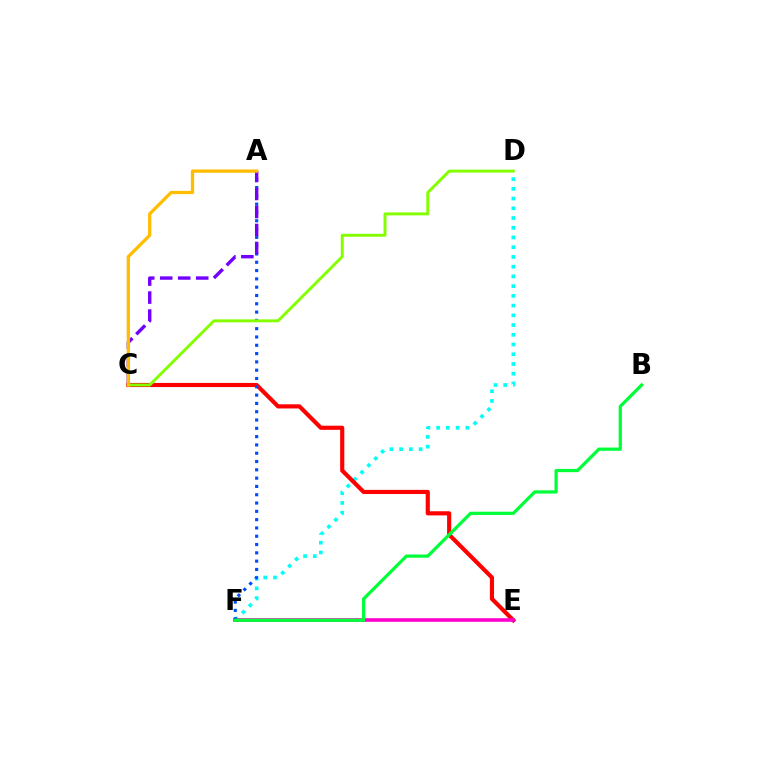{('D', 'F'): [{'color': '#00fff6', 'line_style': 'dotted', 'thickness': 2.64}], ('C', 'E'): [{'color': '#ff0000', 'line_style': 'solid', 'thickness': 2.99}], ('E', 'F'): [{'color': '#ff00cf', 'line_style': 'solid', 'thickness': 2.6}], ('A', 'F'): [{'color': '#004bff', 'line_style': 'dotted', 'thickness': 2.26}], ('A', 'C'): [{'color': '#7200ff', 'line_style': 'dashed', 'thickness': 2.45}, {'color': '#ffbd00', 'line_style': 'solid', 'thickness': 2.36}], ('C', 'D'): [{'color': '#84ff00', 'line_style': 'solid', 'thickness': 2.11}], ('B', 'F'): [{'color': '#00ff39', 'line_style': 'solid', 'thickness': 2.33}]}